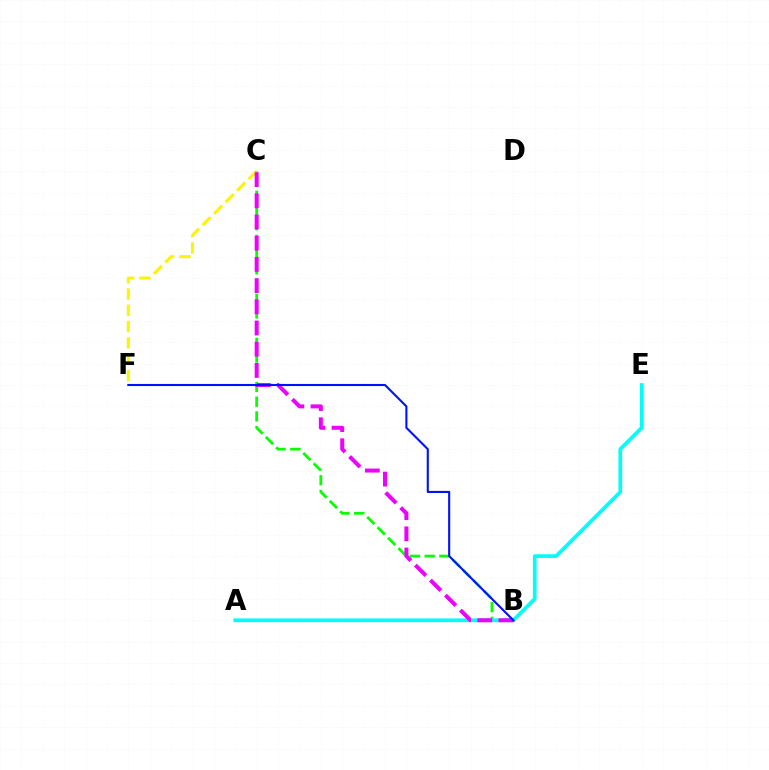{('A', 'B'): [{'color': '#ff0000', 'line_style': 'solid', 'thickness': 1.97}], ('C', 'F'): [{'color': '#fcf500', 'line_style': 'dashed', 'thickness': 2.21}], ('B', 'C'): [{'color': '#08ff00', 'line_style': 'dashed', 'thickness': 2.0}, {'color': '#ee00ff', 'line_style': 'dashed', 'thickness': 2.88}], ('A', 'E'): [{'color': '#00fff6', 'line_style': 'solid', 'thickness': 2.66}], ('B', 'F'): [{'color': '#0010ff', 'line_style': 'solid', 'thickness': 1.5}]}